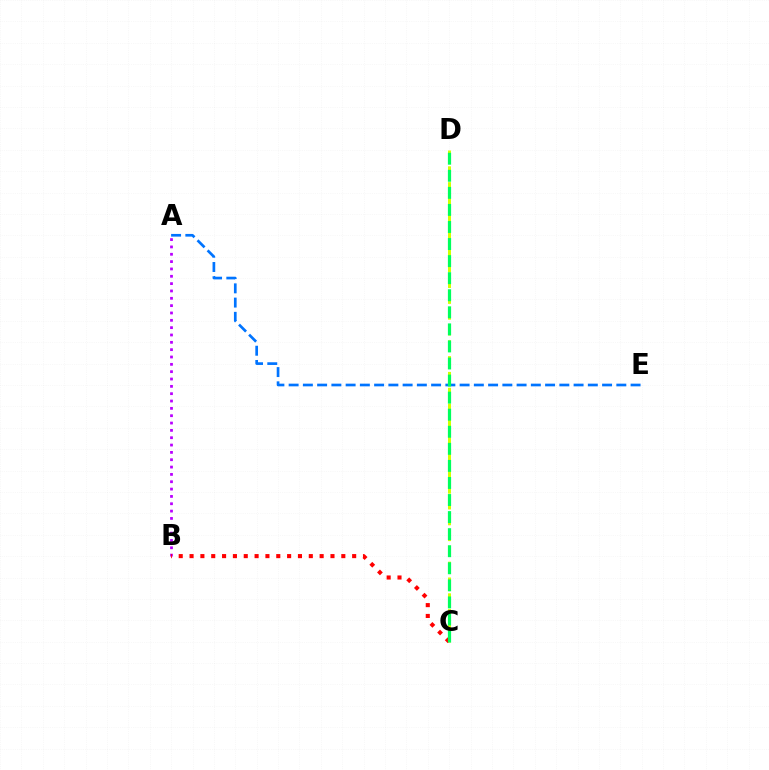{('C', 'D'): [{'color': '#d1ff00', 'line_style': 'dashed', 'thickness': 2.15}, {'color': '#00ff5c', 'line_style': 'dashed', 'thickness': 2.32}], ('A', 'B'): [{'color': '#b900ff', 'line_style': 'dotted', 'thickness': 1.99}], ('A', 'E'): [{'color': '#0074ff', 'line_style': 'dashed', 'thickness': 1.94}], ('B', 'C'): [{'color': '#ff0000', 'line_style': 'dotted', 'thickness': 2.95}]}